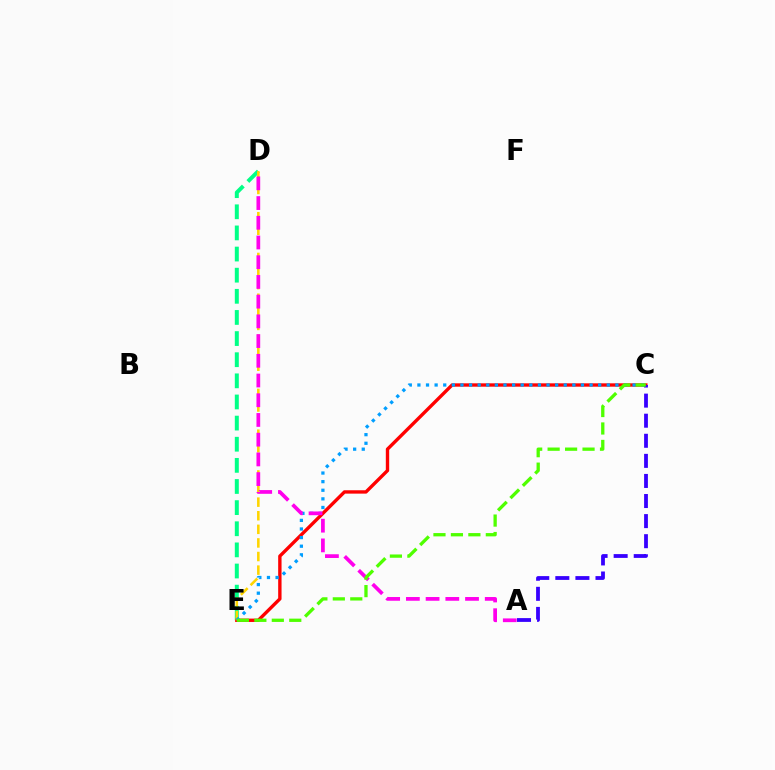{('D', 'E'): [{'color': '#00ff86', 'line_style': 'dashed', 'thickness': 2.87}, {'color': '#ffd500', 'line_style': 'dashed', 'thickness': 1.85}], ('C', 'E'): [{'color': '#ff0000', 'line_style': 'solid', 'thickness': 2.42}, {'color': '#009eff', 'line_style': 'dotted', 'thickness': 2.34}, {'color': '#4fff00', 'line_style': 'dashed', 'thickness': 2.37}], ('A', 'C'): [{'color': '#3700ff', 'line_style': 'dashed', 'thickness': 2.73}], ('A', 'D'): [{'color': '#ff00ed', 'line_style': 'dashed', 'thickness': 2.68}]}